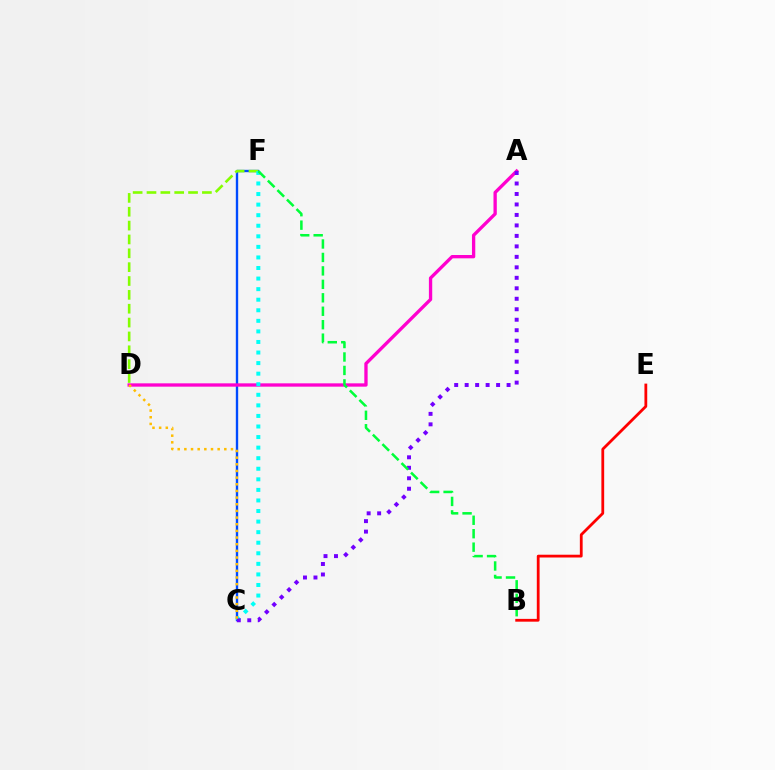{('C', 'F'): [{'color': '#004bff', 'line_style': 'solid', 'thickness': 1.7}, {'color': '#00fff6', 'line_style': 'dotted', 'thickness': 2.87}], ('D', 'F'): [{'color': '#84ff00', 'line_style': 'dashed', 'thickness': 1.88}], ('A', 'D'): [{'color': '#ff00cf', 'line_style': 'solid', 'thickness': 2.39}], ('A', 'C'): [{'color': '#7200ff', 'line_style': 'dotted', 'thickness': 2.85}], ('C', 'D'): [{'color': '#ffbd00', 'line_style': 'dotted', 'thickness': 1.81}], ('B', 'E'): [{'color': '#ff0000', 'line_style': 'solid', 'thickness': 2.01}], ('B', 'F'): [{'color': '#00ff39', 'line_style': 'dashed', 'thickness': 1.83}]}